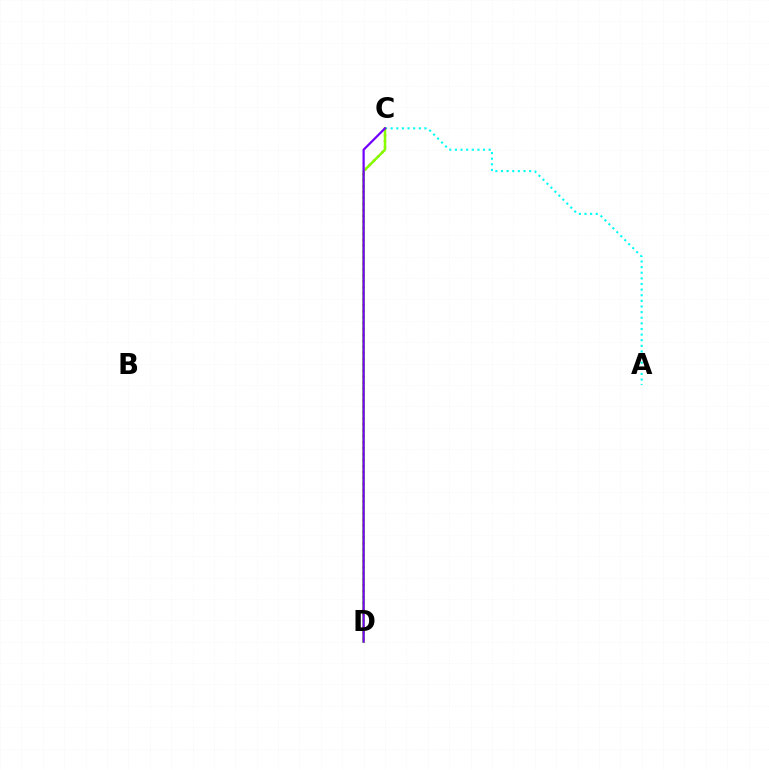{('C', 'D'): [{'color': '#ff0000', 'line_style': 'dotted', 'thickness': 1.62}, {'color': '#84ff00', 'line_style': 'solid', 'thickness': 1.81}, {'color': '#7200ff', 'line_style': 'solid', 'thickness': 1.6}], ('A', 'C'): [{'color': '#00fff6', 'line_style': 'dotted', 'thickness': 1.53}]}